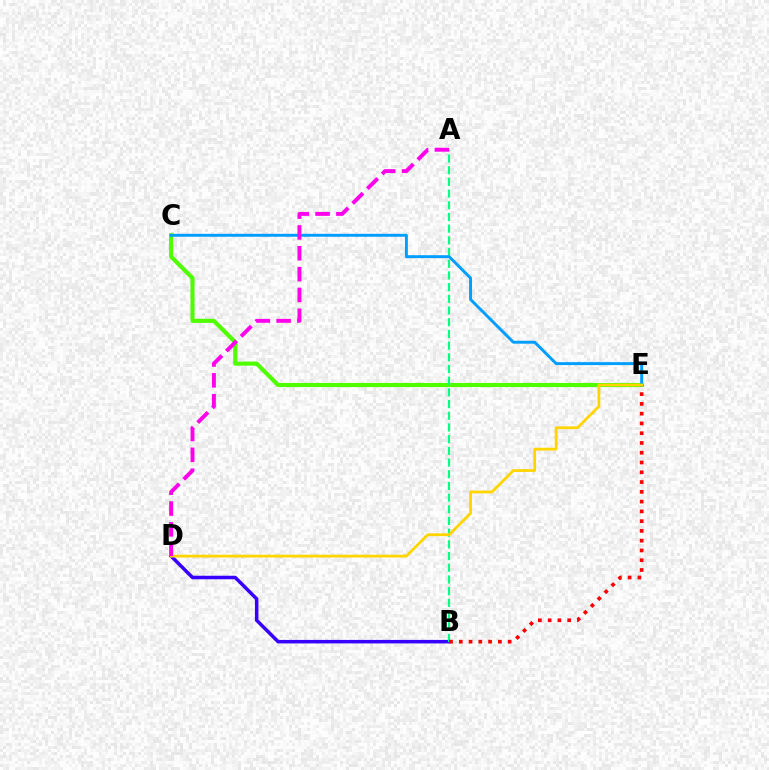{('B', 'D'): [{'color': '#3700ff', 'line_style': 'solid', 'thickness': 2.52}], ('C', 'E'): [{'color': '#4fff00', 'line_style': 'solid', 'thickness': 2.96}, {'color': '#009eff', 'line_style': 'solid', 'thickness': 2.11}], ('A', 'B'): [{'color': '#00ff86', 'line_style': 'dashed', 'thickness': 1.59}], ('B', 'E'): [{'color': '#ff0000', 'line_style': 'dotted', 'thickness': 2.65}], ('D', 'E'): [{'color': '#ffd500', 'line_style': 'solid', 'thickness': 2.01}], ('A', 'D'): [{'color': '#ff00ed', 'line_style': 'dashed', 'thickness': 2.83}]}